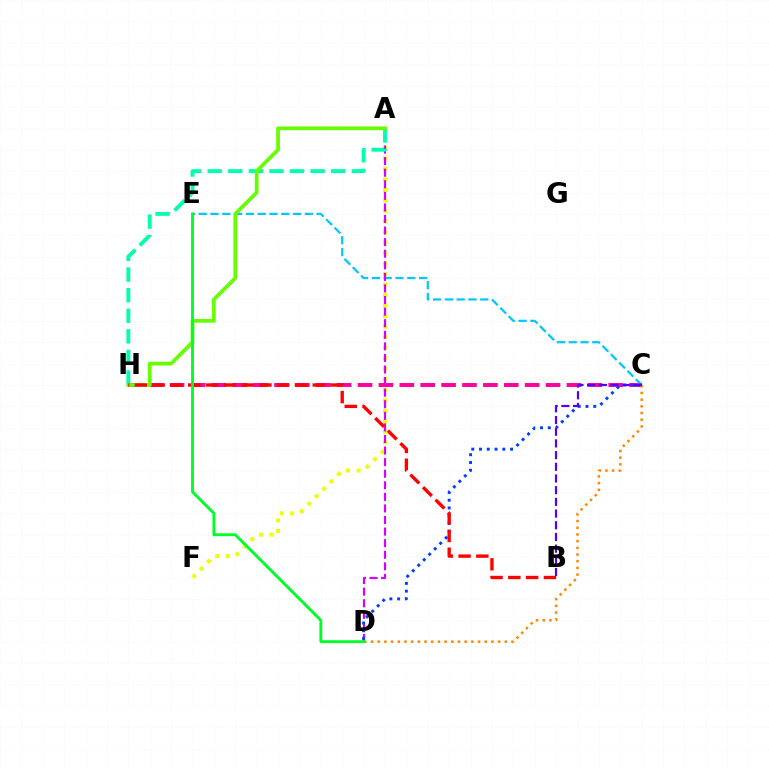{('C', 'H'): [{'color': '#ff00a0', 'line_style': 'dashed', 'thickness': 2.84}], ('C', 'E'): [{'color': '#00c7ff', 'line_style': 'dashed', 'thickness': 1.6}], ('A', 'F'): [{'color': '#eeff00', 'line_style': 'dotted', 'thickness': 2.86}], ('A', 'D'): [{'color': '#d600ff', 'line_style': 'dashed', 'thickness': 1.57}], ('A', 'H'): [{'color': '#00ffaf', 'line_style': 'dashed', 'thickness': 2.8}, {'color': '#66ff00', 'line_style': 'solid', 'thickness': 2.68}], ('C', 'D'): [{'color': '#003fff', 'line_style': 'dotted', 'thickness': 2.11}, {'color': '#ff8800', 'line_style': 'dotted', 'thickness': 1.82}], ('B', 'H'): [{'color': '#ff0000', 'line_style': 'dashed', 'thickness': 2.42}], ('D', 'E'): [{'color': '#00ff27', 'line_style': 'solid', 'thickness': 2.07}], ('B', 'C'): [{'color': '#4f00ff', 'line_style': 'dashed', 'thickness': 1.59}]}